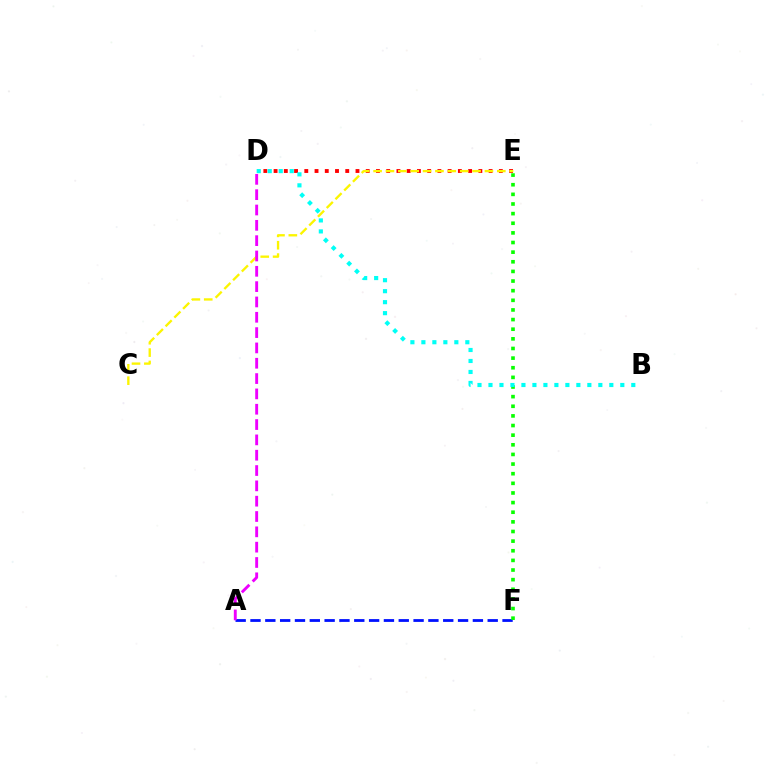{('D', 'E'): [{'color': '#ff0000', 'line_style': 'dotted', 'thickness': 2.78}], ('C', 'E'): [{'color': '#fcf500', 'line_style': 'dashed', 'thickness': 1.68}], ('A', 'F'): [{'color': '#0010ff', 'line_style': 'dashed', 'thickness': 2.01}], ('A', 'D'): [{'color': '#ee00ff', 'line_style': 'dashed', 'thickness': 2.08}], ('E', 'F'): [{'color': '#08ff00', 'line_style': 'dotted', 'thickness': 2.62}], ('B', 'D'): [{'color': '#00fff6', 'line_style': 'dotted', 'thickness': 2.98}]}